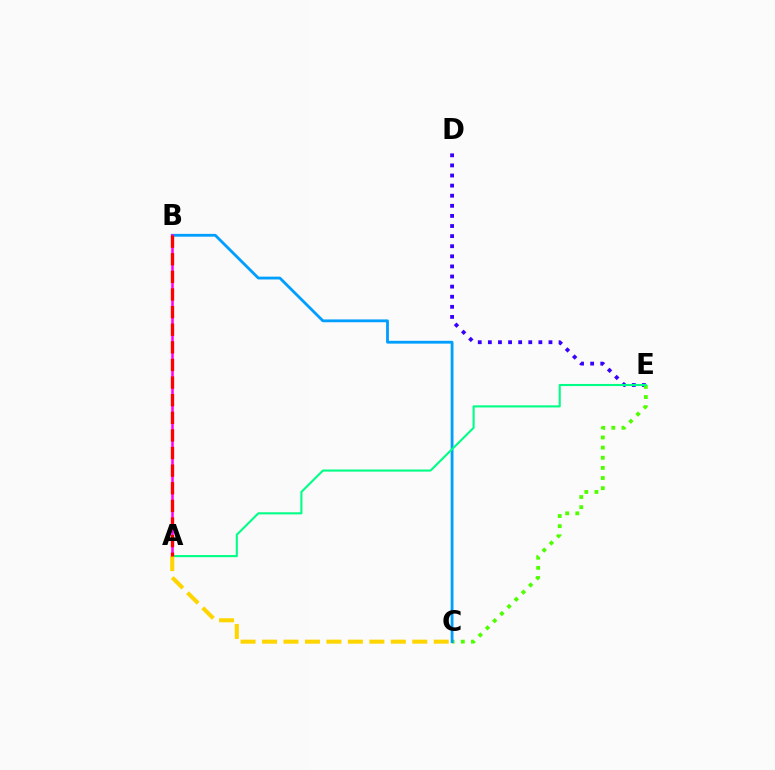{('D', 'E'): [{'color': '#3700ff', 'line_style': 'dotted', 'thickness': 2.74}], ('C', 'E'): [{'color': '#4fff00', 'line_style': 'dotted', 'thickness': 2.75}], ('B', 'C'): [{'color': '#009eff', 'line_style': 'solid', 'thickness': 2.02}], ('A', 'E'): [{'color': '#00ff86', 'line_style': 'solid', 'thickness': 1.51}], ('A', 'B'): [{'color': '#ff00ed', 'line_style': 'solid', 'thickness': 1.83}, {'color': '#ff0000', 'line_style': 'dashed', 'thickness': 2.39}], ('A', 'C'): [{'color': '#ffd500', 'line_style': 'dashed', 'thickness': 2.92}]}